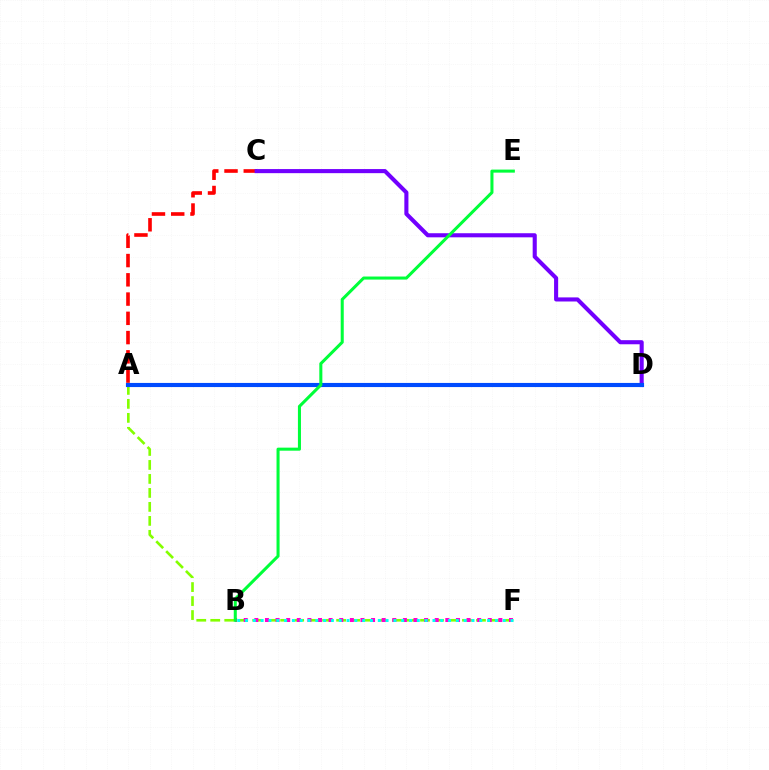{('A', 'C'): [{'color': '#ff0000', 'line_style': 'dashed', 'thickness': 2.62}], ('A', 'F'): [{'color': '#84ff00', 'line_style': 'dashed', 'thickness': 1.9}], ('C', 'D'): [{'color': '#7200ff', 'line_style': 'solid', 'thickness': 2.95}], ('A', 'D'): [{'color': '#ffbd00', 'line_style': 'solid', 'thickness': 2.12}, {'color': '#004bff', 'line_style': 'solid', 'thickness': 2.98}], ('B', 'F'): [{'color': '#ff00cf', 'line_style': 'dotted', 'thickness': 2.88}, {'color': '#00fff6', 'line_style': 'dotted', 'thickness': 2.12}], ('B', 'E'): [{'color': '#00ff39', 'line_style': 'solid', 'thickness': 2.19}]}